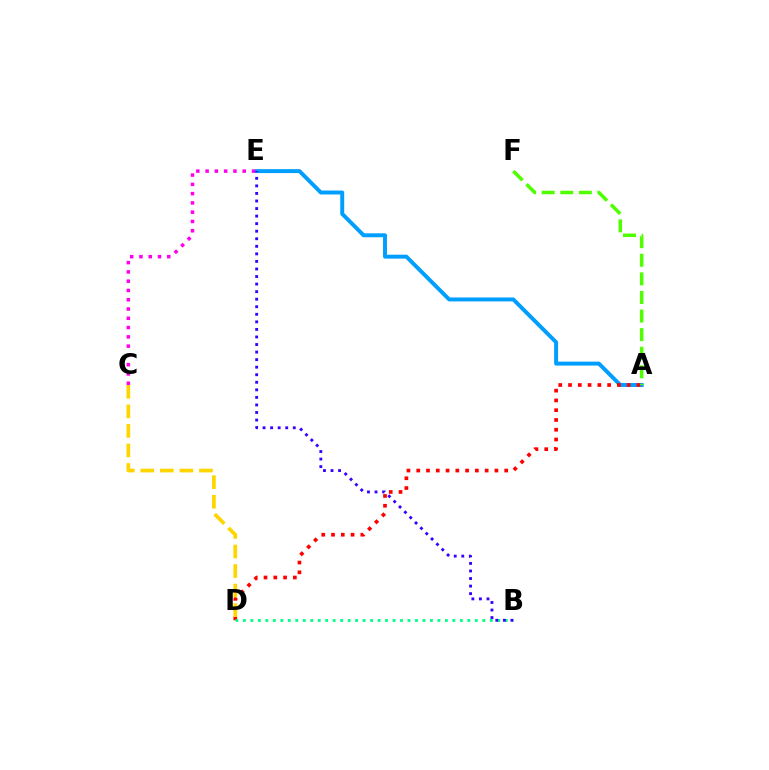{('A', 'E'): [{'color': '#009eff', 'line_style': 'solid', 'thickness': 2.84}], ('C', 'E'): [{'color': '#ff00ed', 'line_style': 'dotted', 'thickness': 2.52}], ('A', 'D'): [{'color': '#ff0000', 'line_style': 'dotted', 'thickness': 2.66}], ('C', 'D'): [{'color': '#ffd500', 'line_style': 'dashed', 'thickness': 2.66}], ('B', 'D'): [{'color': '#00ff86', 'line_style': 'dotted', 'thickness': 2.03}], ('B', 'E'): [{'color': '#3700ff', 'line_style': 'dotted', 'thickness': 2.05}], ('A', 'F'): [{'color': '#4fff00', 'line_style': 'dashed', 'thickness': 2.53}]}